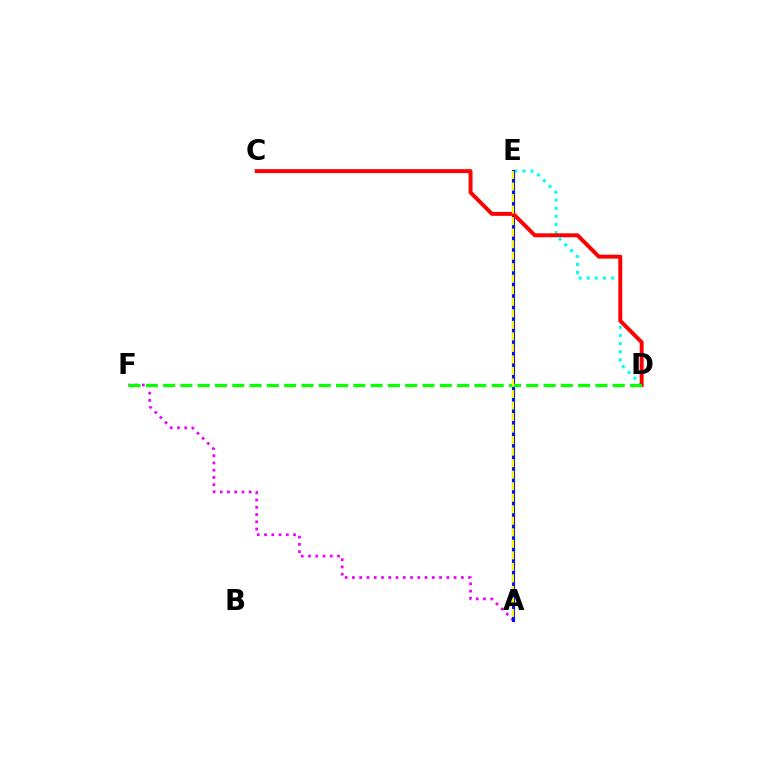{('D', 'E'): [{'color': '#00fff6', 'line_style': 'dotted', 'thickness': 2.21}], ('A', 'F'): [{'color': '#ee00ff', 'line_style': 'dotted', 'thickness': 1.97}], ('A', 'E'): [{'color': '#0010ff', 'line_style': 'solid', 'thickness': 2.25}, {'color': '#fcf500', 'line_style': 'dashed', 'thickness': 1.57}], ('C', 'D'): [{'color': '#ff0000', 'line_style': 'solid', 'thickness': 2.83}], ('D', 'F'): [{'color': '#08ff00', 'line_style': 'dashed', 'thickness': 2.35}]}